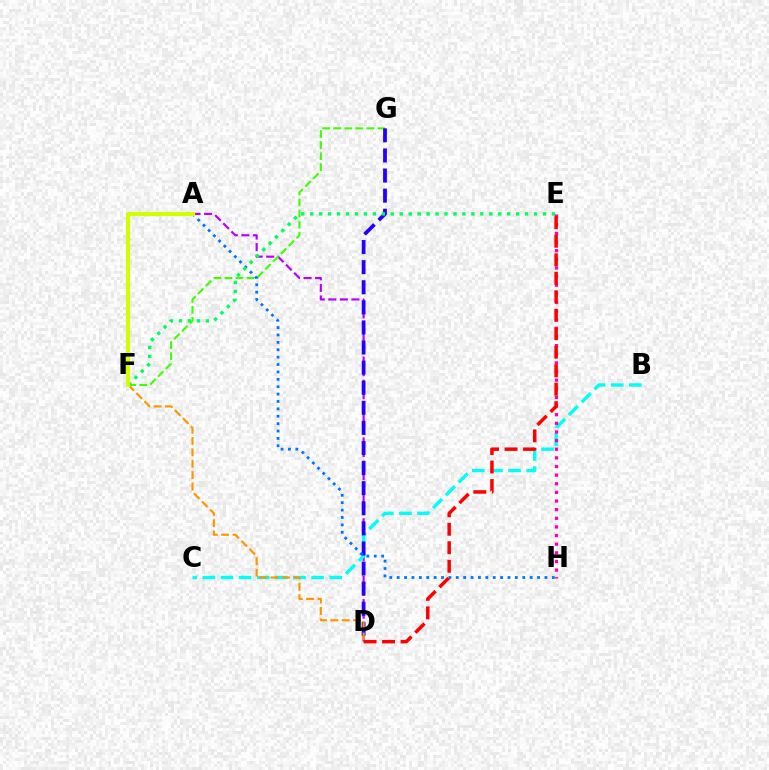{('A', 'D'): [{'color': '#b900ff', 'line_style': 'dashed', 'thickness': 1.57}], ('B', 'C'): [{'color': '#00fff6', 'line_style': 'dashed', 'thickness': 2.46}], ('F', 'G'): [{'color': '#3dff00', 'line_style': 'dashed', 'thickness': 1.5}], ('D', 'G'): [{'color': '#2500ff', 'line_style': 'dashed', 'thickness': 2.73}], ('A', 'H'): [{'color': '#0074ff', 'line_style': 'dotted', 'thickness': 2.01}], ('E', 'F'): [{'color': '#00ff5c', 'line_style': 'dotted', 'thickness': 2.43}], ('D', 'F'): [{'color': '#ff9400', 'line_style': 'dashed', 'thickness': 1.55}], ('E', 'H'): [{'color': '#ff00ac', 'line_style': 'dotted', 'thickness': 2.35}], ('D', 'E'): [{'color': '#ff0000', 'line_style': 'dashed', 'thickness': 2.51}], ('A', 'F'): [{'color': '#d1ff00', 'line_style': 'solid', 'thickness': 2.98}]}